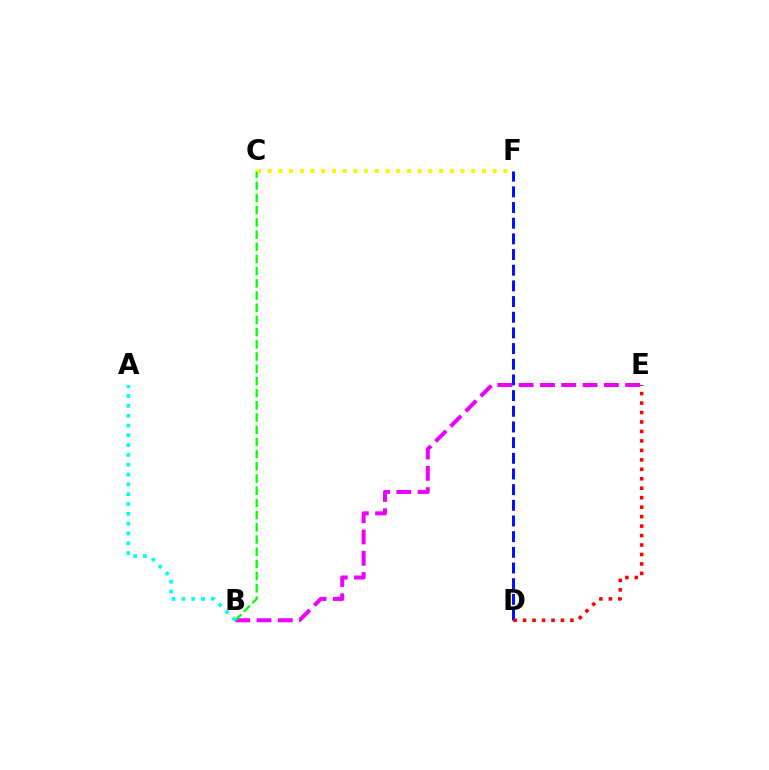{('D', 'F'): [{'color': '#0010ff', 'line_style': 'dashed', 'thickness': 2.13}], ('B', 'E'): [{'color': '#ee00ff', 'line_style': 'dashed', 'thickness': 2.89}], ('B', 'C'): [{'color': '#08ff00', 'line_style': 'dashed', 'thickness': 1.66}], ('A', 'B'): [{'color': '#00fff6', 'line_style': 'dotted', 'thickness': 2.67}], ('D', 'E'): [{'color': '#ff0000', 'line_style': 'dotted', 'thickness': 2.57}], ('C', 'F'): [{'color': '#fcf500', 'line_style': 'dotted', 'thickness': 2.91}]}